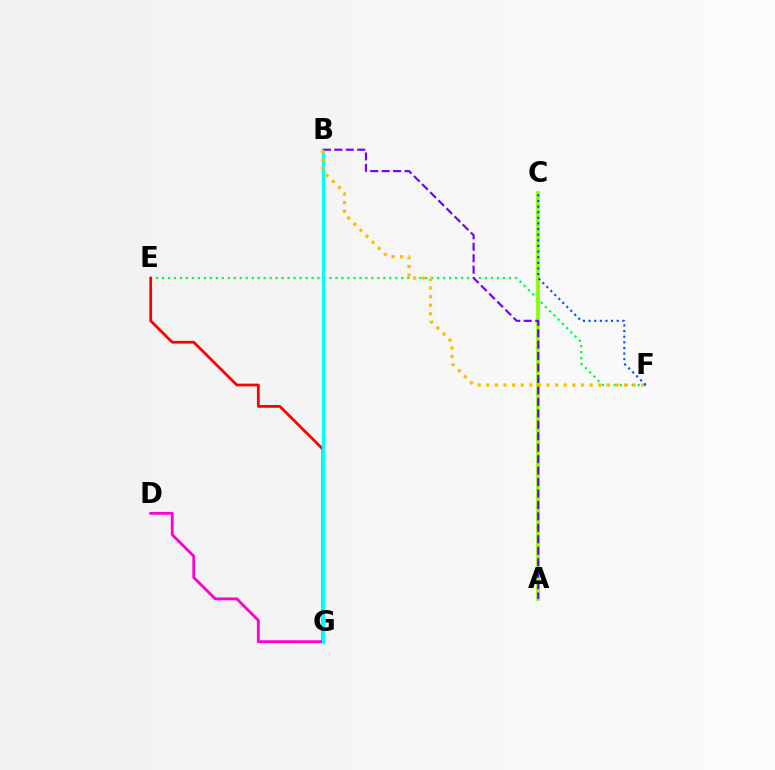{('D', 'G'): [{'color': '#ff00cf', 'line_style': 'solid', 'thickness': 2.04}], ('E', 'F'): [{'color': '#00ff39', 'line_style': 'dotted', 'thickness': 1.63}], ('A', 'C'): [{'color': '#84ff00', 'line_style': 'solid', 'thickness': 2.64}], ('E', 'G'): [{'color': '#ff0000', 'line_style': 'solid', 'thickness': 1.99}], ('B', 'G'): [{'color': '#00fff6', 'line_style': 'solid', 'thickness': 2.32}], ('A', 'B'): [{'color': '#7200ff', 'line_style': 'dashed', 'thickness': 1.55}], ('B', 'F'): [{'color': '#ffbd00', 'line_style': 'dotted', 'thickness': 2.34}], ('C', 'F'): [{'color': '#004bff', 'line_style': 'dotted', 'thickness': 1.53}]}